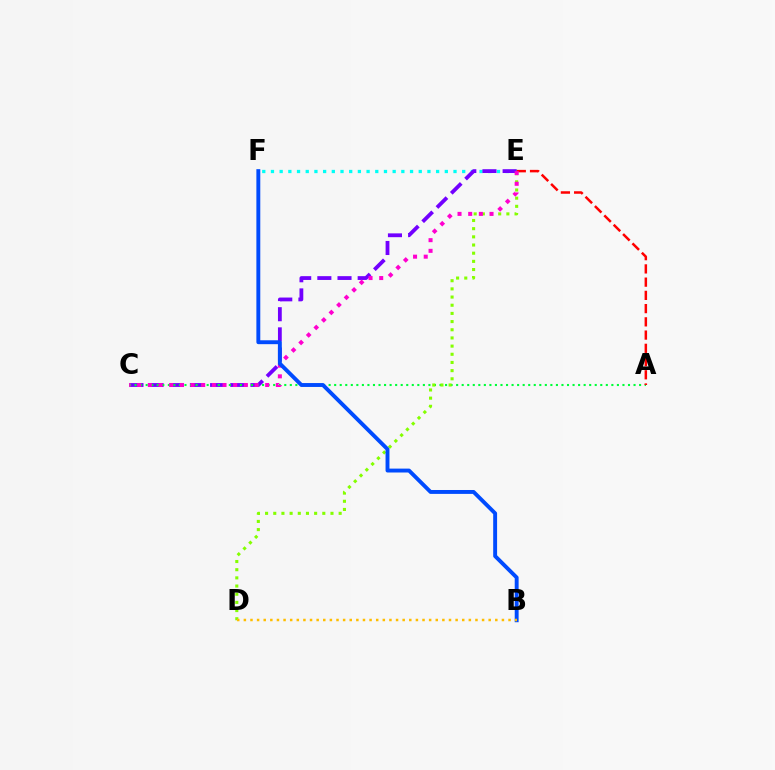{('E', 'F'): [{'color': '#00fff6', 'line_style': 'dotted', 'thickness': 2.36}], ('C', 'E'): [{'color': '#7200ff', 'line_style': 'dashed', 'thickness': 2.74}, {'color': '#ff00cf', 'line_style': 'dotted', 'thickness': 2.9}], ('A', 'C'): [{'color': '#00ff39', 'line_style': 'dotted', 'thickness': 1.51}], ('A', 'E'): [{'color': '#ff0000', 'line_style': 'dashed', 'thickness': 1.8}], ('D', 'E'): [{'color': '#84ff00', 'line_style': 'dotted', 'thickness': 2.22}], ('B', 'F'): [{'color': '#004bff', 'line_style': 'solid', 'thickness': 2.81}], ('B', 'D'): [{'color': '#ffbd00', 'line_style': 'dotted', 'thickness': 1.8}]}